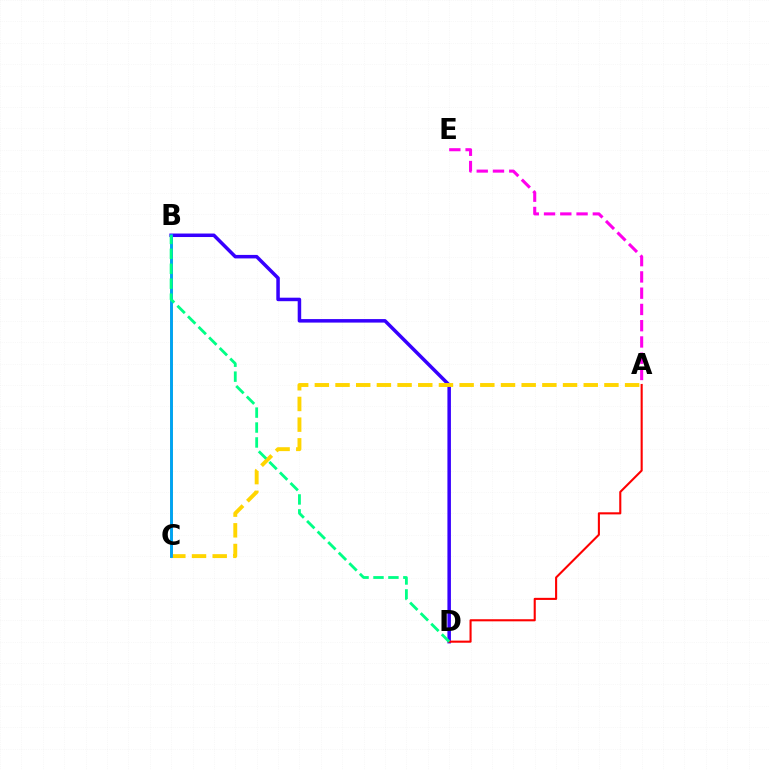{('B', 'C'): [{'color': '#4fff00', 'line_style': 'solid', 'thickness': 2.04}, {'color': '#009eff', 'line_style': 'solid', 'thickness': 1.99}], ('B', 'D'): [{'color': '#3700ff', 'line_style': 'solid', 'thickness': 2.52}, {'color': '#00ff86', 'line_style': 'dashed', 'thickness': 2.03}], ('A', 'C'): [{'color': '#ffd500', 'line_style': 'dashed', 'thickness': 2.81}], ('A', 'E'): [{'color': '#ff00ed', 'line_style': 'dashed', 'thickness': 2.21}], ('A', 'D'): [{'color': '#ff0000', 'line_style': 'solid', 'thickness': 1.51}]}